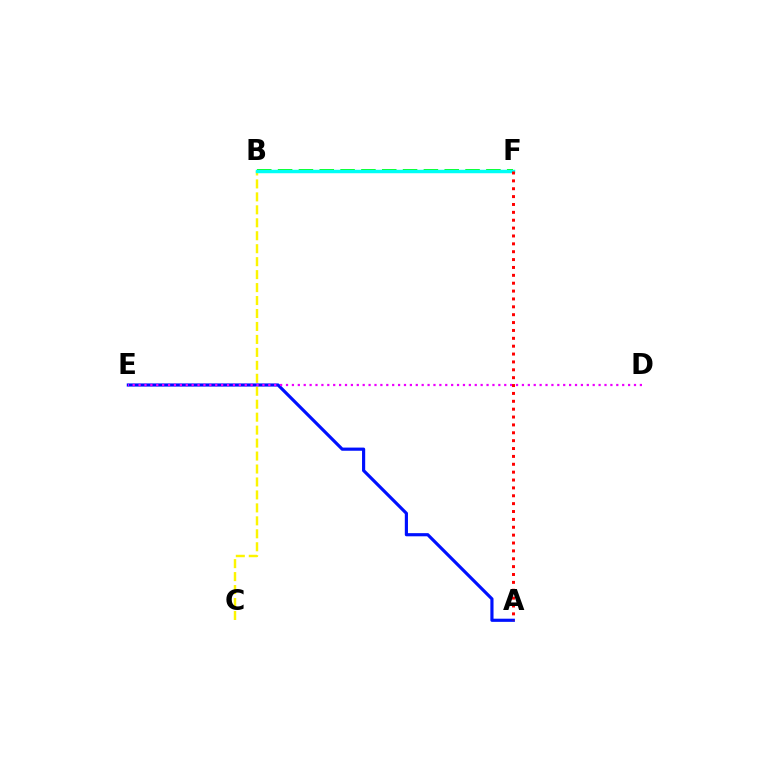{('A', 'E'): [{'color': '#0010ff', 'line_style': 'solid', 'thickness': 2.27}], ('B', 'F'): [{'color': '#08ff00', 'line_style': 'dashed', 'thickness': 2.83}, {'color': '#00fff6', 'line_style': 'solid', 'thickness': 2.49}], ('B', 'C'): [{'color': '#fcf500', 'line_style': 'dashed', 'thickness': 1.76}], ('D', 'E'): [{'color': '#ee00ff', 'line_style': 'dotted', 'thickness': 1.6}], ('A', 'F'): [{'color': '#ff0000', 'line_style': 'dotted', 'thickness': 2.14}]}